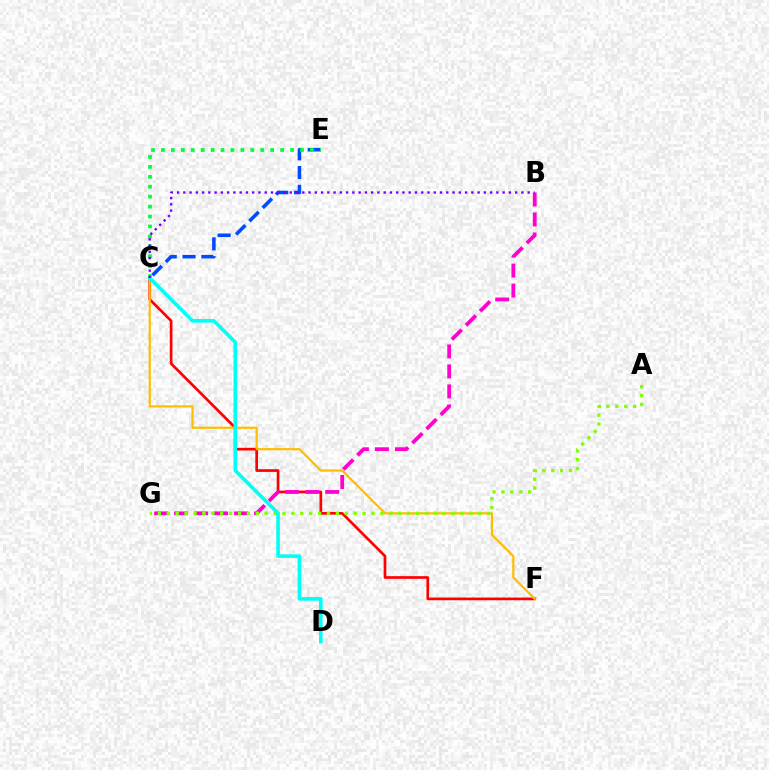{('C', 'F'): [{'color': '#ff0000', 'line_style': 'solid', 'thickness': 1.93}, {'color': '#ffbd00', 'line_style': 'solid', 'thickness': 1.58}], ('C', 'E'): [{'color': '#004bff', 'line_style': 'dashed', 'thickness': 2.56}, {'color': '#00ff39', 'line_style': 'dotted', 'thickness': 2.7}], ('B', 'G'): [{'color': '#ff00cf', 'line_style': 'dashed', 'thickness': 2.72}], ('A', 'G'): [{'color': '#84ff00', 'line_style': 'dotted', 'thickness': 2.42}], ('C', 'D'): [{'color': '#00fff6', 'line_style': 'solid', 'thickness': 2.6}], ('B', 'C'): [{'color': '#7200ff', 'line_style': 'dotted', 'thickness': 1.7}]}